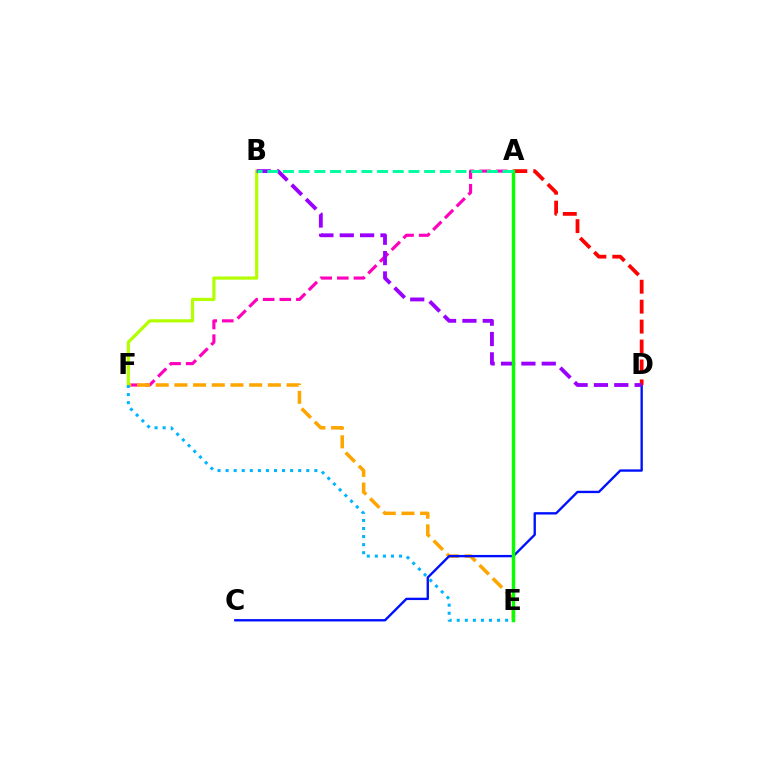{('A', 'F'): [{'color': '#ff00bd', 'line_style': 'dashed', 'thickness': 2.25}], ('E', 'F'): [{'color': '#ffa500', 'line_style': 'dashed', 'thickness': 2.54}, {'color': '#00b5ff', 'line_style': 'dotted', 'thickness': 2.19}], ('B', 'F'): [{'color': '#b3ff00', 'line_style': 'solid', 'thickness': 2.3}], ('C', 'D'): [{'color': '#0010ff', 'line_style': 'solid', 'thickness': 1.7}], ('A', 'D'): [{'color': '#ff0000', 'line_style': 'dashed', 'thickness': 2.71}], ('B', 'D'): [{'color': '#9b00ff', 'line_style': 'dashed', 'thickness': 2.76}], ('A', 'E'): [{'color': '#08ff00', 'line_style': 'solid', 'thickness': 2.47}], ('A', 'B'): [{'color': '#00ff9d', 'line_style': 'dashed', 'thickness': 2.13}]}